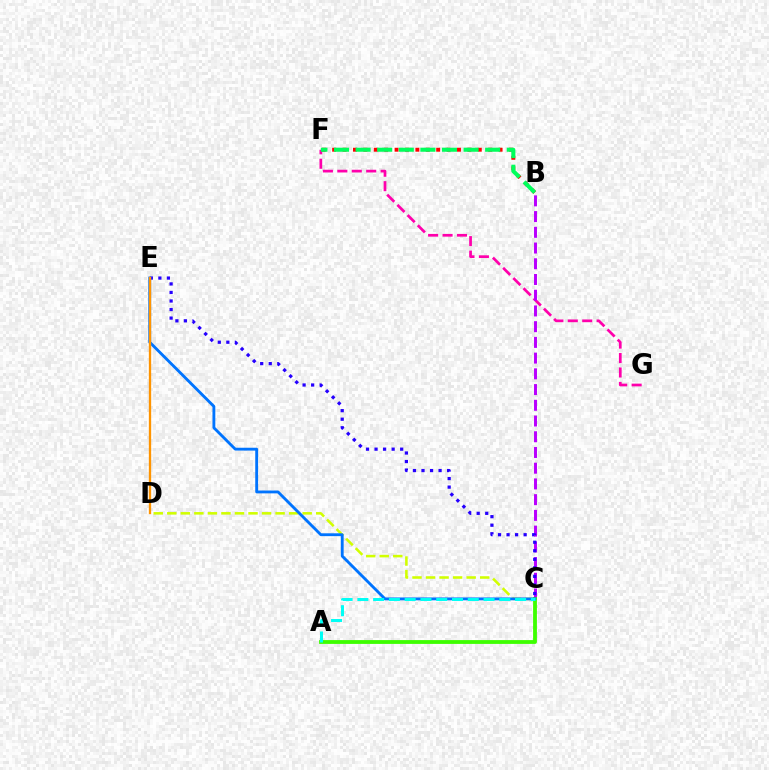{('F', 'G'): [{'color': '#ff00ac', 'line_style': 'dashed', 'thickness': 1.96}], ('B', 'F'): [{'color': '#ff0000', 'line_style': 'dotted', 'thickness': 2.83}, {'color': '#00ff5c', 'line_style': 'dashed', 'thickness': 2.93}], ('B', 'C'): [{'color': '#b900ff', 'line_style': 'dashed', 'thickness': 2.14}], ('C', 'D'): [{'color': '#d1ff00', 'line_style': 'dashed', 'thickness': 1.84}], ('C', 'E'): [{'color': '#2500ff', 'line_style': 'dotted', 'thickness': 2.32}, {'color': '#0074ff', 'line_style': 'solid', 'thickness': 2.05}], ('A', 'C'): [{'color': '#3dff00', 'line_style': 'solid', 'thickness': 2.74}, {'color': '#00fff6', 'line_style': 'dashed', 'thickness': 2.14}], ('D', 'E'): [{'color': '#ff9400', 'line_style': 'solid', 'thickness': 1.67}]}